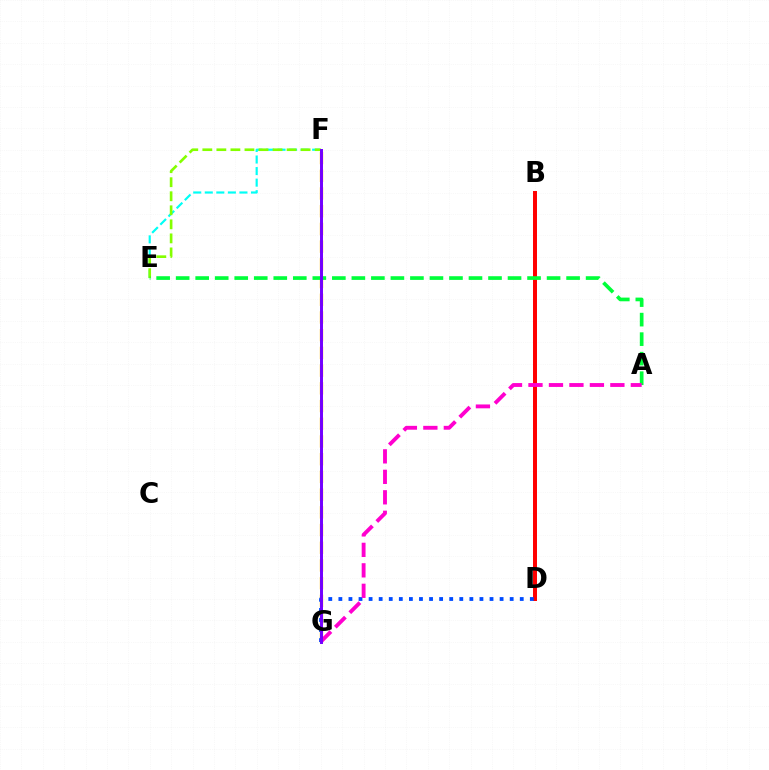{('E', 'F'): [{'color': '#00fff6', 'line_style': 'dashed', 'thickness': 1.57}, {'color': '#84ff00', 'line_style': 'dashed', 'thickness': 1.91}], ('F', 'G'): [{'color': '#ffbd00', 'line_style': 'dashed', 'thickness': 2.41}, {'color': '#7200ff', 'line_style': 'solid', 'thickness': 2.14}], ('B', 'D'): [{'color': '#ff0000', 'line_style': 'solid', 'thickness': 2.86}], ('A', 'E'): [{'color': '#00ff39', 'line_style': 'dashed', 'thickness': 2.65}], ('D', 'G'): [{'color': '#004bff', 'line_style': 'dotted', 'thickness': 2.74}], ('A', 'G'): [{'color': '#ff00cf', 'line_style': 'dashed', 'thickness': 2.78}]}